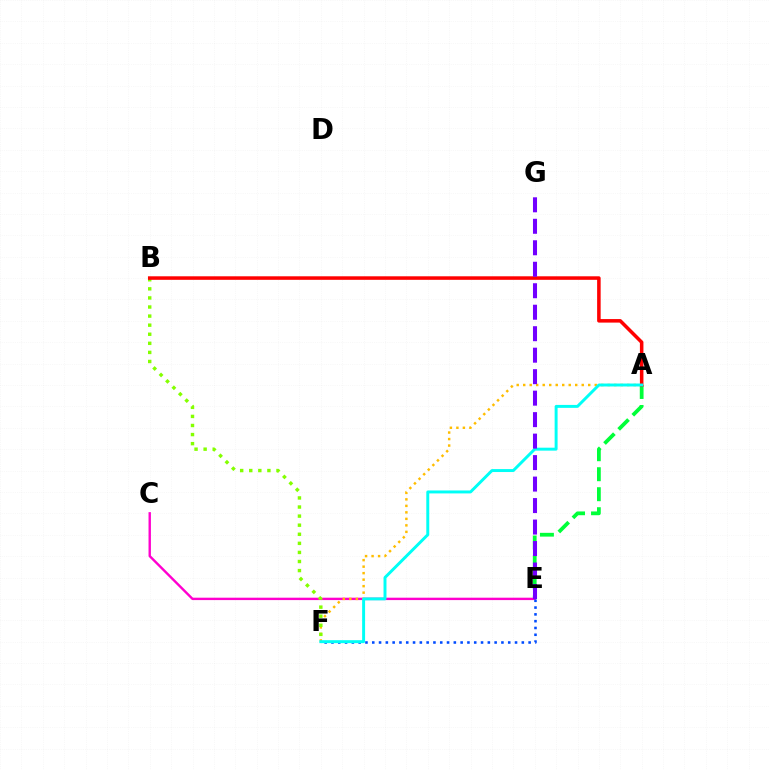{('A', 'E'): [{'color': '#00ff39', 'line_style': 'dashed', 'thickness': 2.72}], ('C', 'E'): [{'color': '#ff00cf', 'line_style': 'solid', 'thickness': 1.72}], ('A', 'F'): [{'color': '#ffbd00', 'line_style': 'dotted', 'thickness': 1.77}, {'color': '#00fff6', 'line_style': 'solid', 'thickness': 2.12}], ('B', 'F'): [{'color': '#84ff00', 'line_style': 'dotted', 'thickness': 2.47}], ('A', 'B'): [{'color': '#ff0000', 'line_style': 'solid', 'thickness': 2.54}], ('E', 'F'): [{'color': '#004bff', 'line_style': 'dotted', 'thickness': 1.85}], ('E', 'G'): [{'color': '#7200ff', 'line_style': 'dashed', 'thickness': 2.92}]}